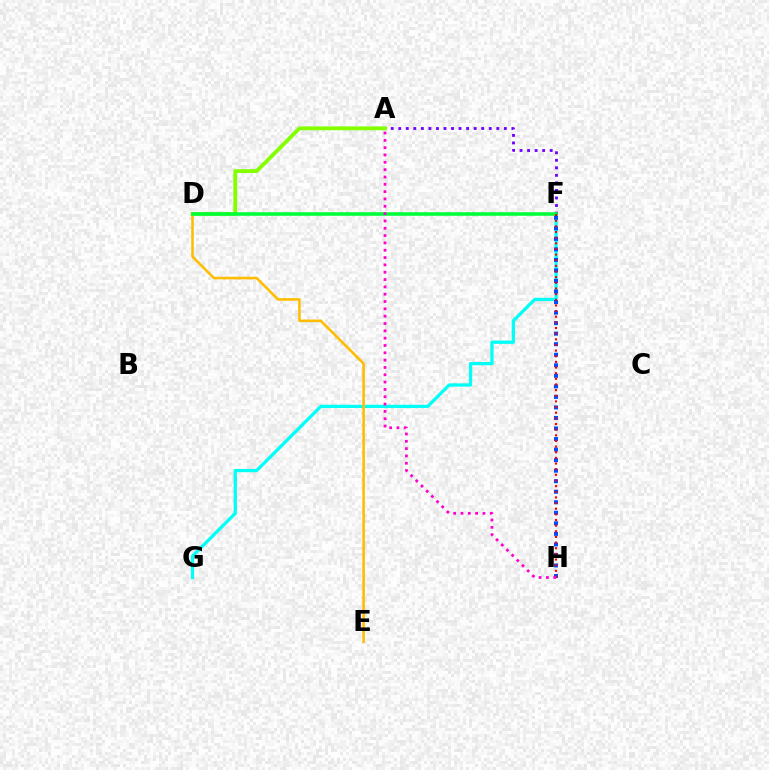{('F', 'G'): [{'color': '#00fff6', 'line_style': 'solid', 'thickness': 2.36}], ('A', 'F'): [{'color': '#7200ff', 'line_style': 'dotted', 'thickness': 2.05}], ('A', 'D'): [{'color': '#84ff00', 'line_style': 'solid', 'thickness': 2.75}], ('D', 'E'): [{'color': '#ffbd00', 'line_style': 'solid', 'thickness': 1.86}], ('D', 'F'): [{'color': '#00ff39', 'line_style': 'solid', 'thickness': 2.58}], ('F', 'H'): [{'color': '#004bff', 'line_style': 'dotted', 'thickness': 2.86}, {'color': '#ff0000', 'line_style': 'dotted', 'thickness': 1.53}], ('A', 'H'): [{'color': '#ff00cf', 'line_style': 'dotted', 'thickness': 1.99}]}